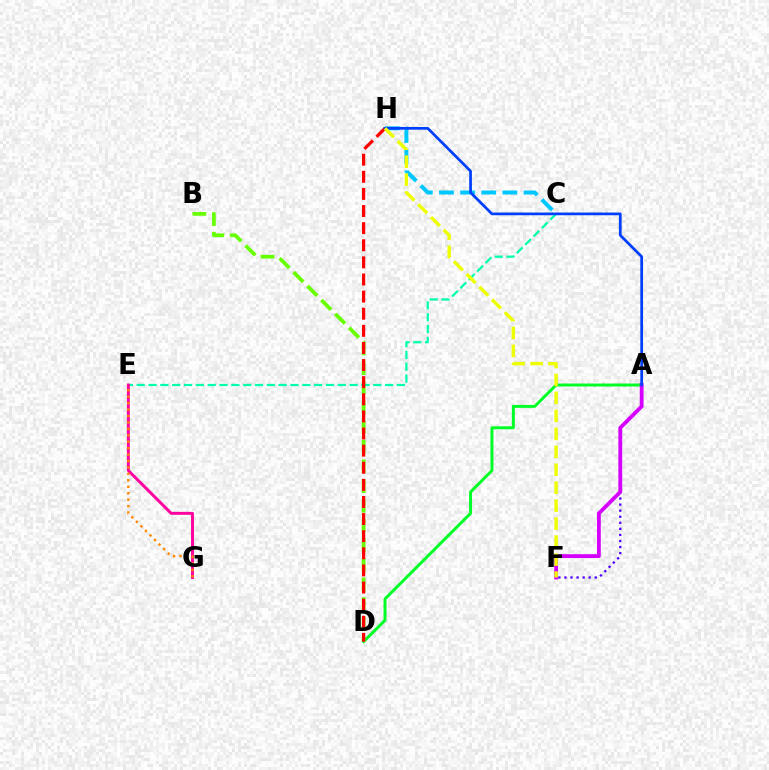{('A', 'D'): [{'color': '#00ff27', 'line_style': 'solid', 'thickness': 2.14}], ('B', 'D'): [{'color': '#66ff00', 'line_style': 'dashed', 'thickness': 2.67}], ('A', 'F'): [{'color': '#4f00ff', 'line_style': 'dotted', 'thickness': 1.65}, {'color': '#d600ff', 'line_style': 'solid', 'thickness': 2.75}], ('C', 'E'): [{'color': '#00ffaf', 'line_style': 'dashed', 'thickness': 1.61}], ('C', 'H'): [{'color': '#00c7ff', 'line_style': 'dashed', 'thickness': 2.87}], ('E', 'G'): [{'color': '#ff00a0', 'line_style': 'solid', 'thickness': 2.11}, {'color': '#ff8800', 'line_style': 'dotted', 'thickness': 1.75}], ('D', 'H'): [{'color': '#ff0000', 'line_style': 'dashed', 'thickness': 2.33}], ('A', 'H'): [{'color': '#003fff', 'line_style': 'solid', 'thickness': 1.96}], ('F', 'H'): [{'color': '#eeff00', 'line_style': 'dashed', 'thickness': 2.44}]}